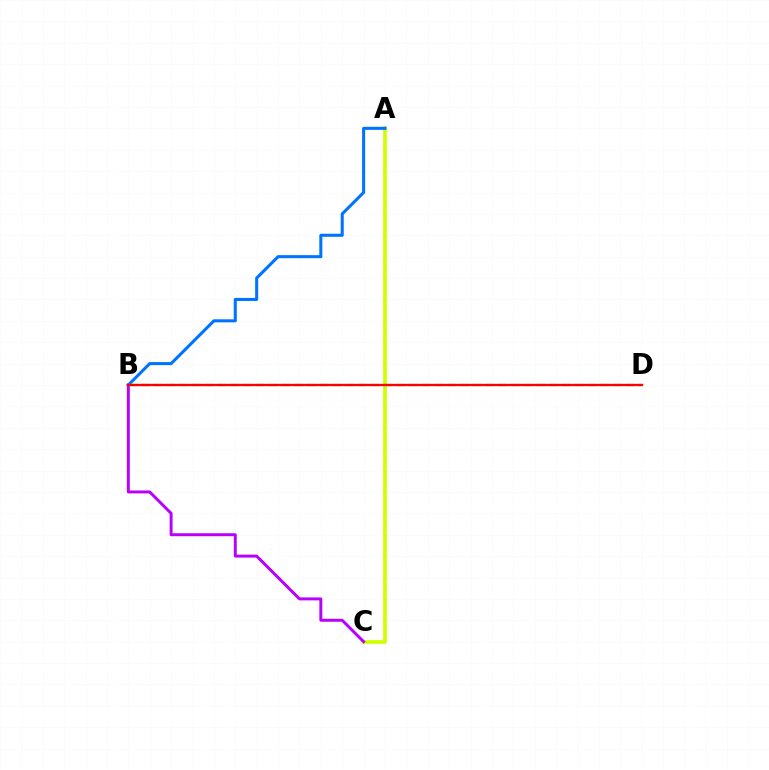{('A', 'C'): [{'color': '#d1ff00', 'line_style': 'solid', 'thickness': 2.68}], ('A', 'B'): [{'color': '#0074ff', 'line_style': 'solid', 'thickness': 2.2}], ('B', 'D'): [{'color': '#00ff5c', 'line_style': 'dashed', 'thickness': 1.73}, {'color': '#ff0000', 'line_style': 'solid', 'thickness': 1.67}], ('B', 'C'): [{'color': '#b900ff', 'line_style': 'solid', 'thickness': 2.13}]}